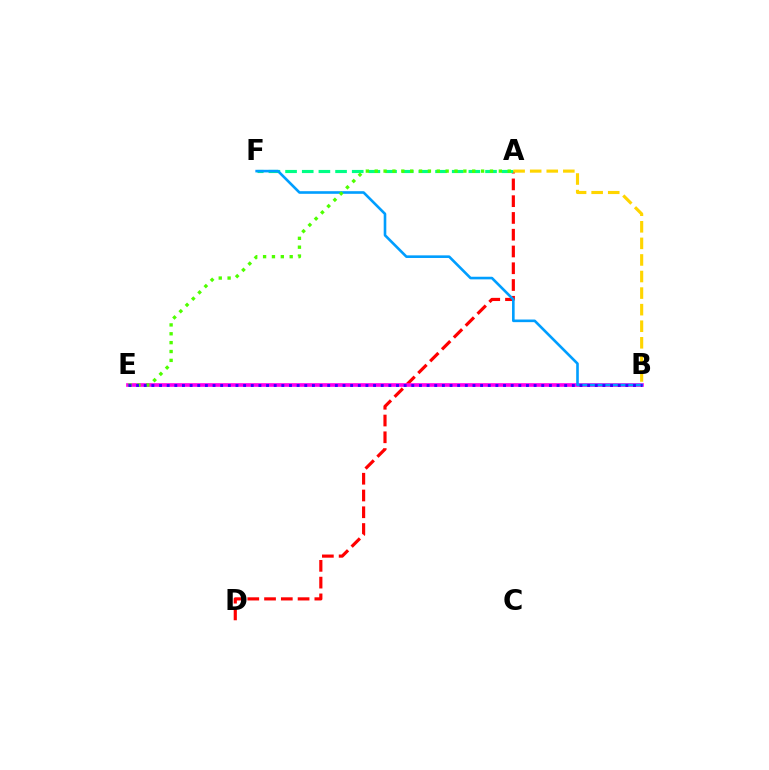{('A', 'D'): [{'color': '#ff0000', 'line_style': 'dashed', 'thickness': 2.28}], ('A', 'F'): [{'color': '#00ff86', 'line_style': 'dashed', 'thickness': 2.26}], ('B', 'E'): [{'color': '#ff00ed', 'line_style': 'solid', 'thickness': 2.64}, {'color': '#3700ff', 'line_style': 'dotted', 'thickness': 2.08}], ('B', 'F'): [{'color': '#009eff', 'line_style': 'solid', 'thickness': 1.89}], ('A', 'B'): [{'color': '#ffd500', 'line_style': 'dashed', 'thickness': 2.25}], ('A', 'E'): [{'color': '#4fff00', 'line_style': 'dotted', 'thickness': 2.41}]}